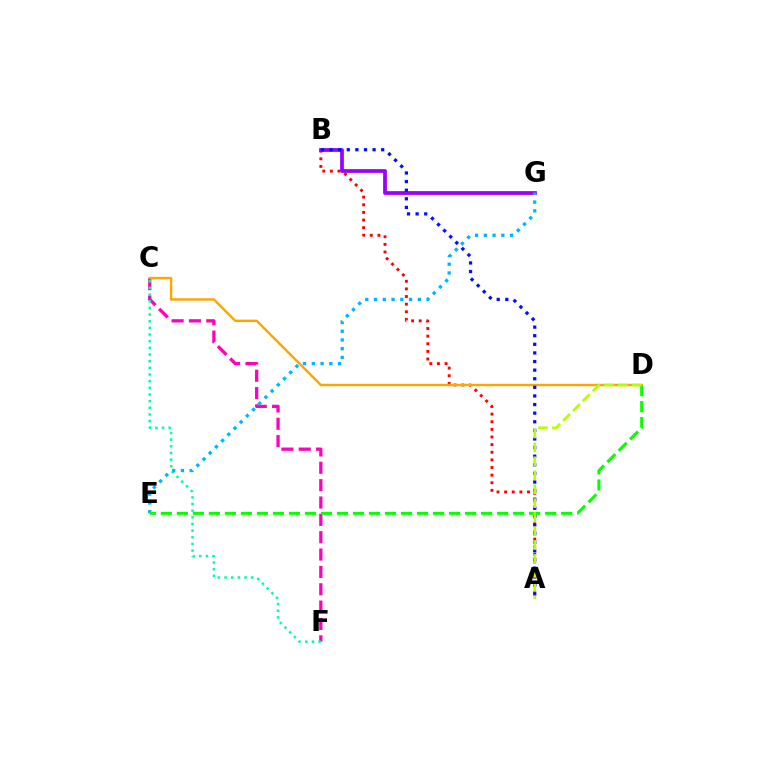{('C', 'F'): [{'color': '#ff00bd', 'line_style': 'dashed', 'thickness': 2.36}, {'color': '#00ff9d', 'line_style': 'dotted', 'thickness': 1.81}], ('A', 'B'): [{'color': '#ff0000', 'line_style': 'dotted', 'thickness': 2.07}, {'color': '#0010ff', 'line_style': 'dotted', 'thickness': 2.34}], ('B', 'G'): [{'color': '#9b00ff', 'line_style': 'solid', 'thickness': 2.7}], ('C', 'D'): [{'color': '#ffa500', 'line_style': 'solid', 'thickness': 1.75}], ('E', 'G'): [{'color': '#00b5ff', 'line_style': 'dotted', 'thickness': 2.38}], ('D', 'E'): [{'color': '#08ff00', 'line_style': 'dashed', 'thickness': 2.18}], ('A', 'D'): [{'color': '#b3ff00', 'line_style': 'dashed', 'thickness': 1.89}]}